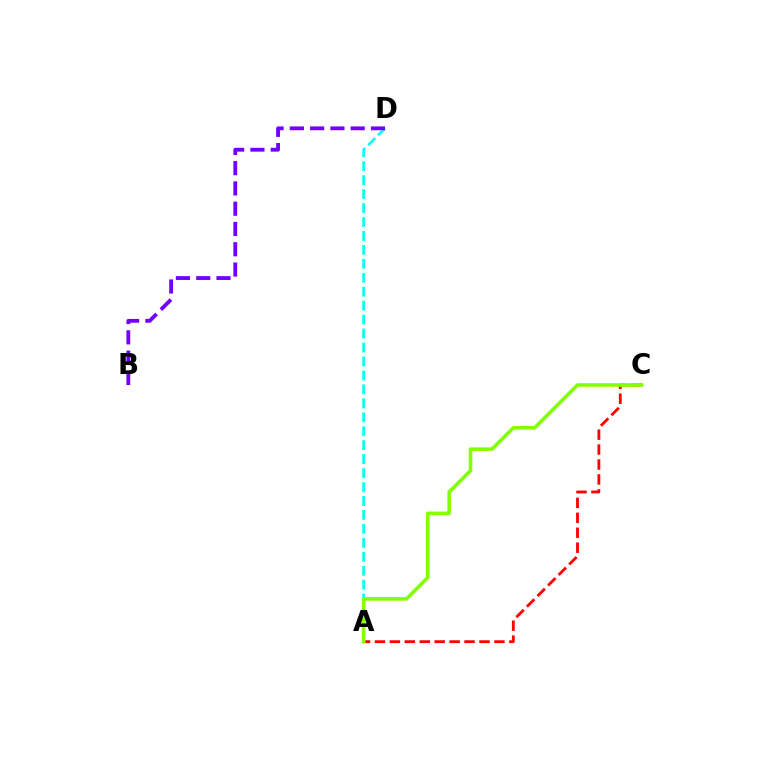{('A', 'C'): [{'color': '#ff0000', 'line_style': 'dashed', 'thickness': 2.03}, {'color': '#84ff00', 'line_style': 'solid', 'thickness': 2.59}], ('A', 'D'): [{'color': '#00fff6', 'line_style': 'dashed', 'thickness': 1.9}], ('B', 'D'): [{'color': '#7200ff', 'line_style': 'dashed', 'thickness': 2.75}]}